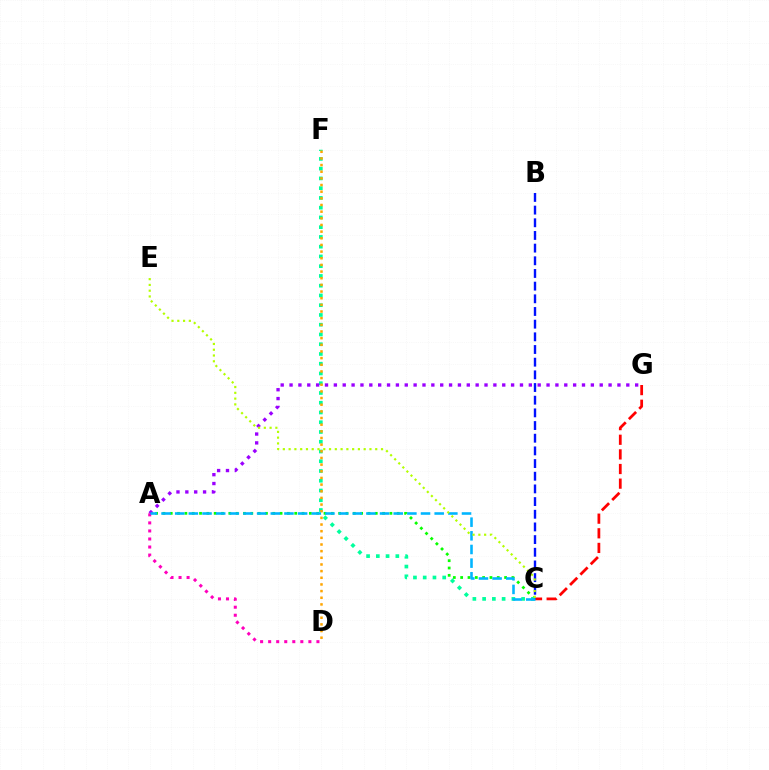{('A', 'C'): [{'color': '#08ff00', 'line_style': 'dotted', 'thickness': 1.99}, {'color': '#00b5ff', 'line_style': 'dashed', 'thickness': 1.86}], ('A', 'D'): [{'color': '#ff00bd', 'line_style': 'dotted', 'thickness': 2.19}], ('C', 'G'): [{'color': '#ff0000', 'line_style': 'dashed', 'thickness': 1.99}], ('C', 'F'): [{'color': '#00ff9d', 'line_style': 'dotted', 'thickness': 2.65}], ('D', 'F'): [{'color': '#ffa500', 'line_style': 'dotted', 'thickness': 1.81}], ('B', 'C'): [{'color': '#0010ff', 'line_style': 'dashed', 'thickness': 1.72}], ('A', 'G'): [{'color': '#9b00ff', 'line_style': 'dotted', 'thickness': 2.41}], ('C', 'E'): [{'color': '#b3ff00', 'line_style': 'dotted', 'thickness': 1.57}]}